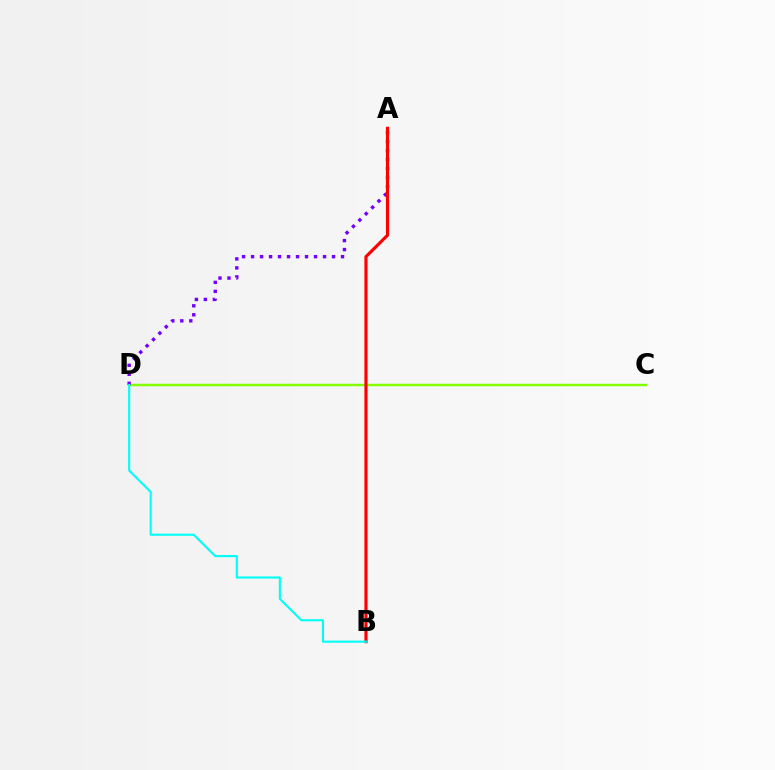{('C', 'D'): [{'color': '#84ff00', 'line_style': 'solid', 'thickness': 1.76}], ('A', 'D'): [{'color': '#7200ff', 'line_style': 'dotted', 'thickness': 2.44}], ('A', 'B'): [{'color': '#ff0000', 'line_style': 'solid', 'thickness': 2.27}], ('B', 'D'): [{'color': '#00fff6', 'line_style': 'solid', 'thickness': 1.53}]}